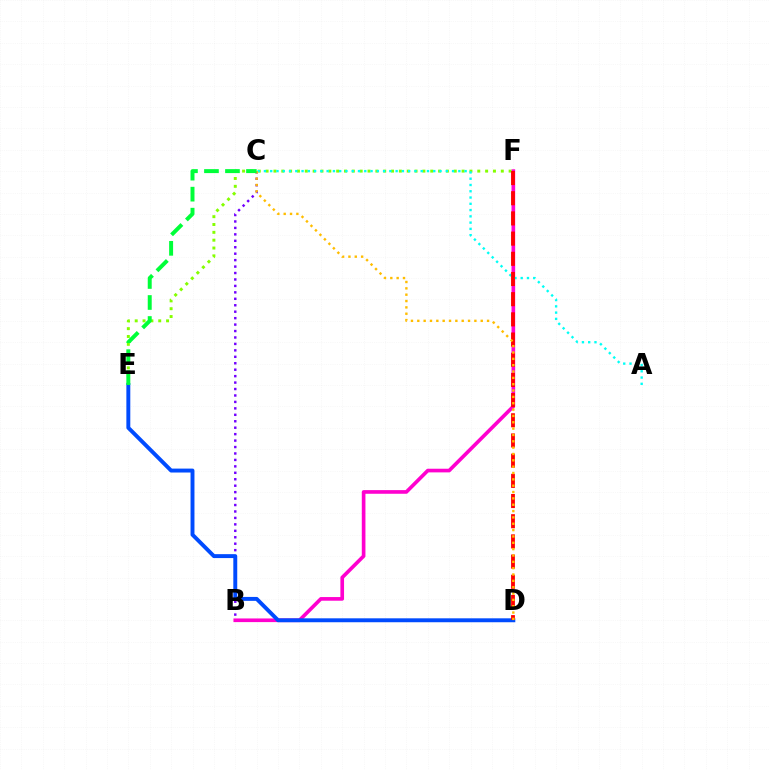{('B', 'C'): [{'color': '#7200ff', 'line_style': 'dotted', 'thickness': 1.75}], ('B', 'F'): [{'color': '#ff00cf', 'line_style': 'solid', 'thickness': 2.63}], ('E', 'F'): [{'color': '#84ff00', 'line_style': 'dotted', 'thickness': 2.13}], ('D', 'E'): [{'color': '#004bff', 'line_style': 'solid', 'thickness': 2.83}], ('A', 'C'): [{'color': '#00fff6', 'line_style': 'dotted', 'thickness': 1.7}], ('D', 'F'): [{'color': '#ff0000', 'line_style': 'dashed', 'thickness': 2.74}], ('C', 'D'): [{'color': '#ffbd00', 'line_style': 'dotted', 'thickness': 1.72}], ('C', 'E'): [{'color': '#00ff39', 'line_style': 'dashed', 'thickness': 2.85}]}